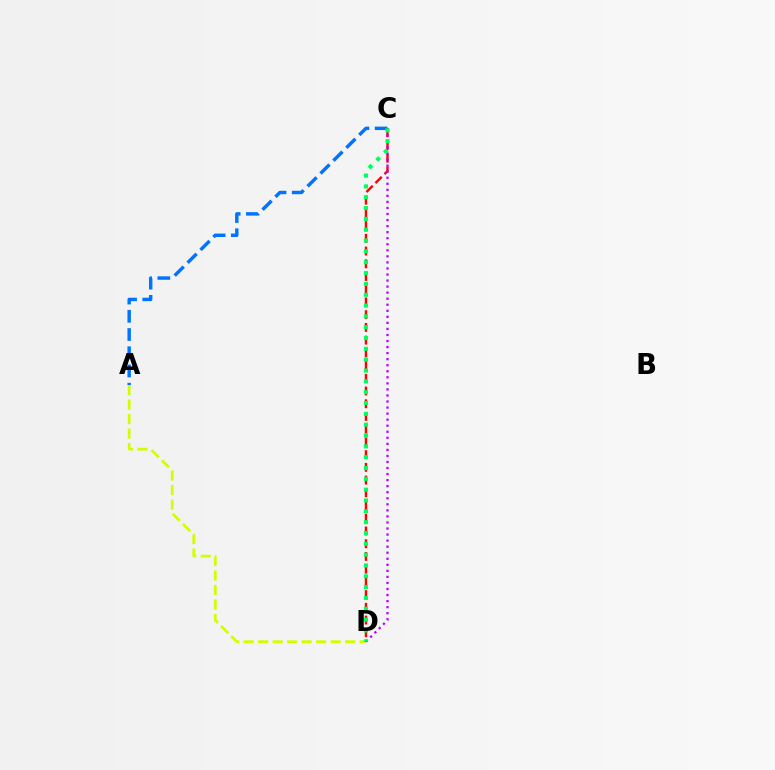{('A', 'D'): [{'color': '#d1ff00', 'line_style': 'dashed', 'thickness': 1.97}], ('C', 'D'): [{'color': '#ff0000', 'line_style': 'dashed', 'thickness': 1.73}, {'color': '#b900ff', 'line_style': 'dotted', 'thickness': 1.64}, {'color': '#00ff5c', 'line_style': 'dotted', 'thickness': 2.94}], ('A', 'C'): [{'color': '#0074ff', 'line_style': 'dashed', 'thickness': 2.48}]}